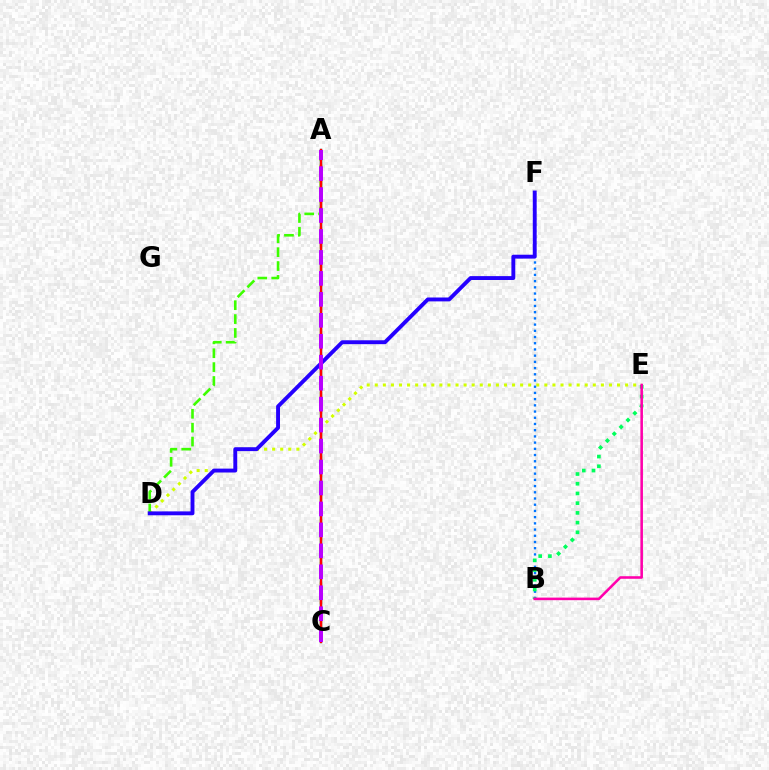{('D', 'E'): [{'color': '#d1ff00', 'line_style': 'dotted', 'thickness': 2.19}], ('B', 'F'): [{'color': '#0074ff', 'line_style': 'dotted', 'thickness': 1.69}], ('A', 'C'): [{'color': '#00fff6', 'line_style': 'solid', 'thickness': 1.77}, {'color': '#ff9400', 'line_style': 'dashed', 'thickness': 1.72}, {'color': '#ff0000', 'line_style': 'solid', 'thickness': 1.76}, {'color': '#b900ff', 'line_style': 'dashed', 'thickness': 2.85}], ('A', 'D'): [{'color': '#3dff00', 'line_style': 'dashed', 'thickness': 1.89}], ('B', 'E'): [{'color': '#00ff5c', 'line_style': 'dotted', 'thickness': 2.64}, {'color': '#ff00ac', 'line_style': 'solid', 'thickness': 1.85}], ('D', 'F'): [{'color': '#2500ff', 'line_style': 'solid', 'thickness': 2.8}]}